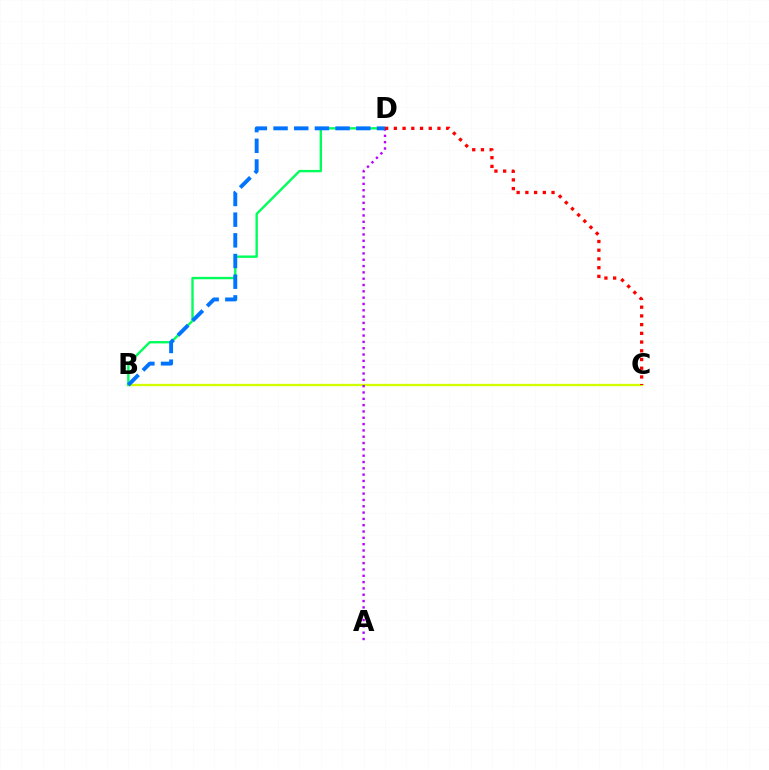{('B', 'C'): [{'color': '#d1ff00', 'line_style': 'solid', 'thickness': 1.66}], ('B', 'D'): [{'color': '#00ff5c', 'line_style': 'solid', 'thickness': 1.71}, {'color': '#0074ff', 'line_style': 'dashed', 'thickness': 2.81}], ('A', 'D'): [{'color': '#b900ff', 'line_style': 'dotted', 'thickness': 1.72}], ('C', 'D'): [{'color': '#ff0000', 'line_style': 'dotted', 'thickness': 2.37}]}